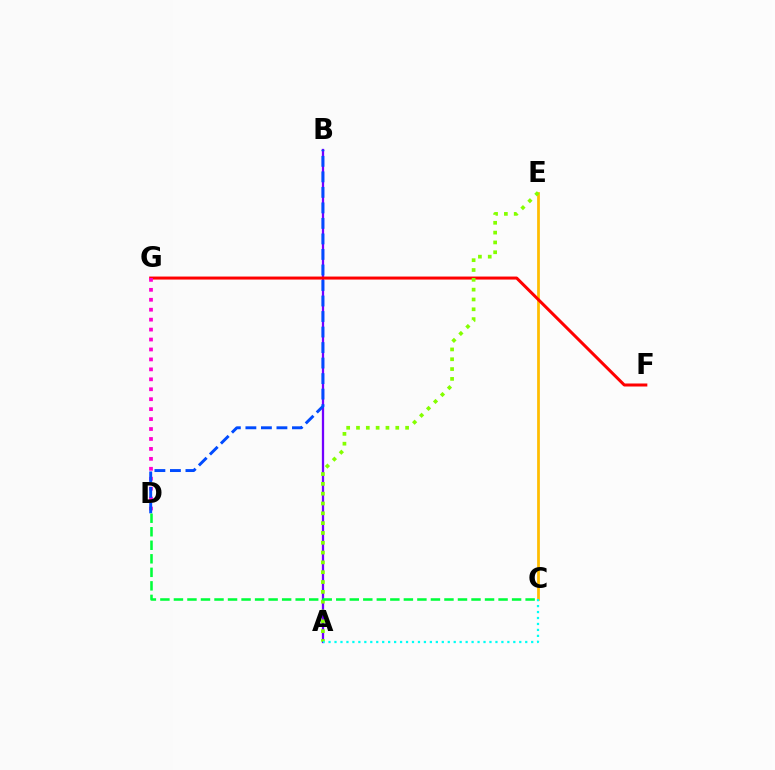{('C', 'E'): [{'color': '#ffbd00', 'line_style': 'solid', 'thickness': 1.98}], ('A', 'B'): [{'color': '#7200ff', 'line_style': 'solid', 'thickness': 1.64}], ('F', 'G'): [{'color': '#ff0000', 'line_style': 'solid', 'thickness': 2.17}], ('D', 'G'): [{'color': '#ff00cf', 'line_style': 'dotted', 'thickness': 2.7}], ('A', 'E'): [{'color': '#84ff00', 'line_style': 'dotted', 'thickness': 2.67}], ('B', 'D'): [{'color': '#004bff', 'line_style': 'dashed', 'thickness': 2.11}], ('C', 'D'): [{'color': '#00ff39', 'line_style': 'dashed', 'thickness': 1.84}], ('A', 'C'): [{'color': '#00fff6', 'line_style': 'dotted', 'thickness': 1.62}]}